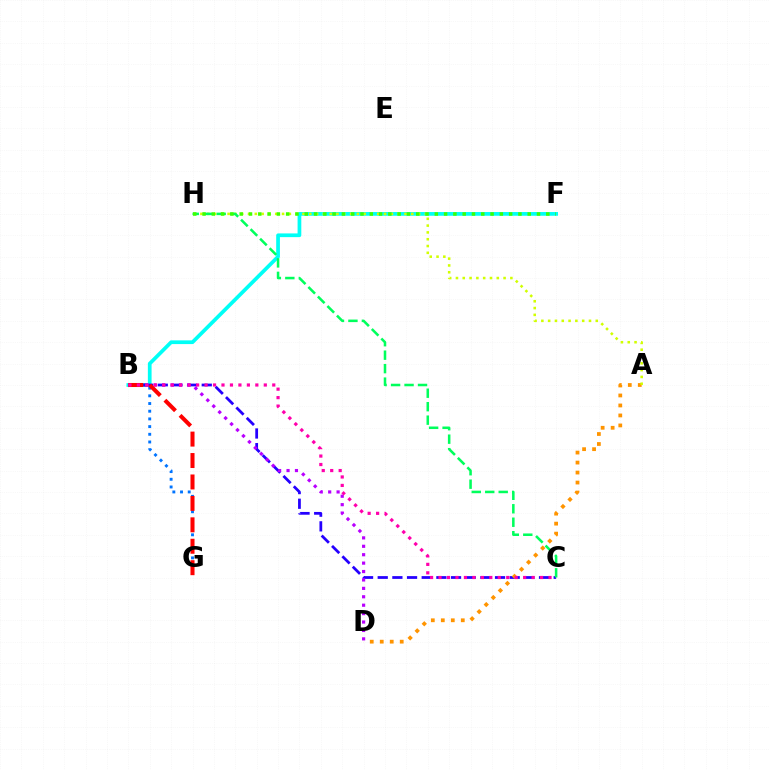{('B', 'F'): [{'color': '#00fff6', 'line_style': 'solid', 'thickness': 2.68}], ('B', 'G'): [{'color': '#0074ff', 'line_style': 'dotted', 'thickness': 2.09}, {'color': '#ff0000', 'line_style': 'dashed', 'thickness': 2.91}], ('B', 'C'): [{'color': '#2500ff', 'line_style': 'dashed', 'thickness': 1.99}, {'color': '#ff00ac', 'line_style': 'dotted', 'thickness': 2.3}], ('A', 'D'): [{'color': '#ff9400', 'line_style': 'dotted', 'thickness': 2.71}], ('B', 'D'): [{'color': '#b900ff', 'line_style': 'dotted', 'thickness': 2.29}], ('A', 'H'): [{'color': '#d1ff00', 'line_style': 'dotted', 'thickness': 1.85}], ('C', 'H'): [{'color': '#00ff5c', 'line_style': 'dashed', 'thickness': 1.83}], ('F', 'H'): [{'color': '#3dff00', 'line_style': 'dotted', 'thickness': 2.52}]}